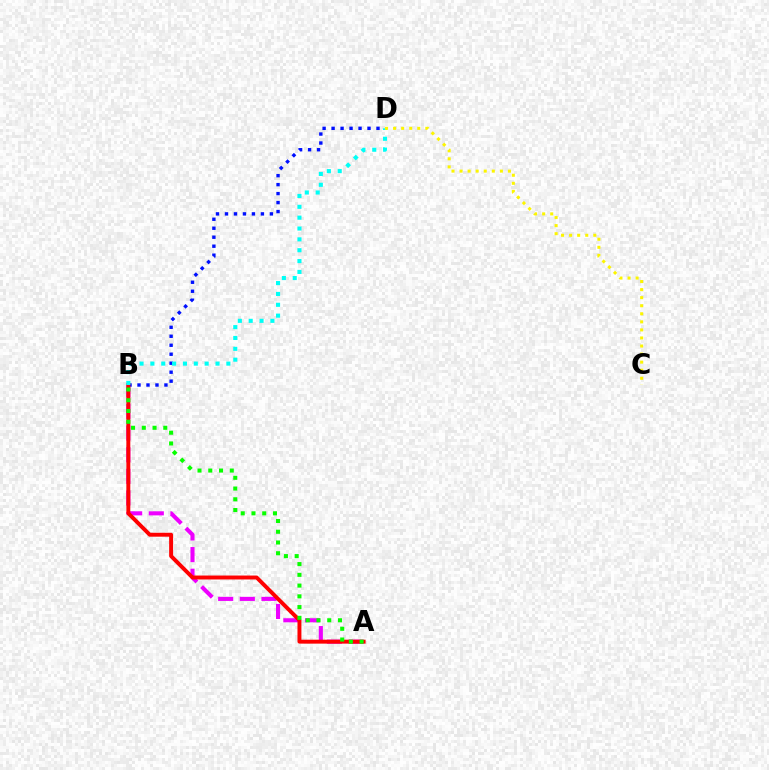{('A', 'B'): [{'color': '#ee00ff', 'line_style': 'dashed', 'thickness': 2.94}, {'color': '#ff0000', 'line_style': 'solid', 'thickness': 2.83}, {'color': '#08ff00', 'line_style': 'dotted', 'thickness': 2.92}], ('B', 'D'): [{'color': '#0010ff', 'line_style': 'dotted', 'thickness': 2.44}, {'color': '#00fff6', 'line_style': 'dotted', 'thickness': 2.95}], ('C', 'D'): [{'color': '#fcf500', 'line_style': 'dotted', 'thickness': 2.19}]}